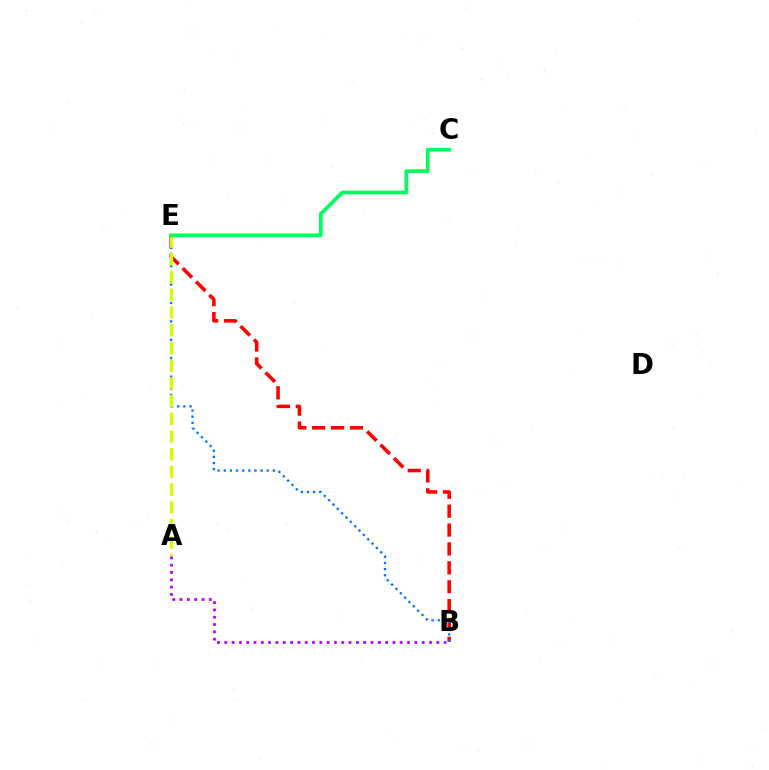{('B', 'E'): [{'color': '#ff0000', 'line_style': 'dashed', 'thickness': 2.57}, {'color': '#0074ff', 'line_style': 'dotted', 'thickness': 1.67}], ('A', 'E'): [{'color': '#d1ff00', 'line_style': 'dashed', 'thickness': 2.41}], ('C', 'E'): [{'color': '#00ff5c', 'line_style': 'solid', 'thickness': 2.67}], ('A', 'B'): [{'color': '#b900ff', 'line_style': 'dotted', 'thickness': 1.99}]}